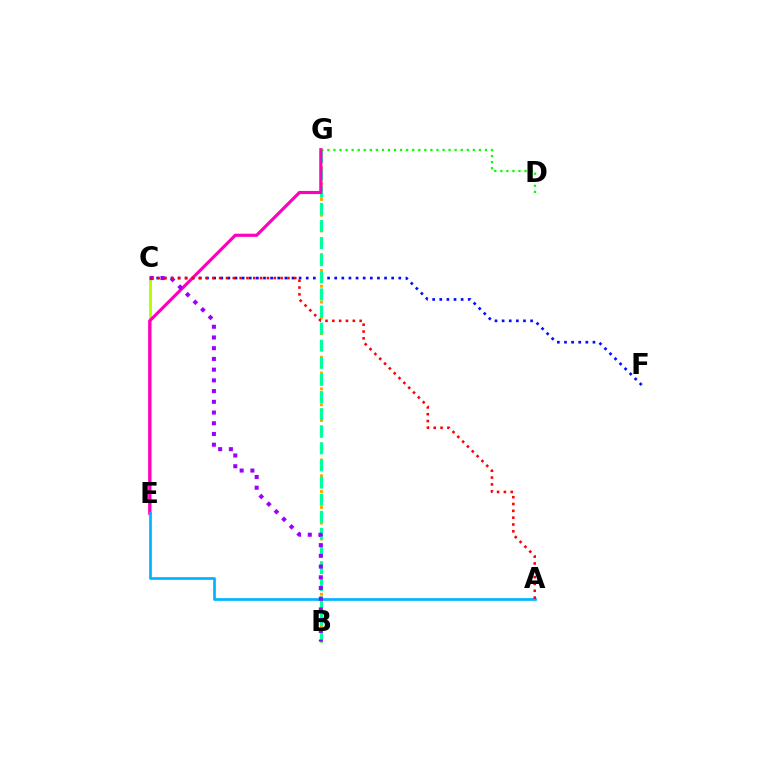{('B', 'G'): [{'color': '#ffa500', 'line_style': 'dotted', 'thickness': 2.15}, {'color': '#00ff9d', 'line_style': 'dashed', 'thickness': 2.32}], ('D', 'G'): [{'color': '#08ff00', 'line_style': 'dotted', 'thickness': 1.65}], ('C', 'E'): [{'color': '#b3ff00', 'line_style': 'solid', 'thickness': 2.09}], ('C', 'F'): [{'color': '#0010ff', 'line_style': 'dotted', 'thickness': 1.93}], ('E', 'G'): [{'color': '#ff00bd', 'line_style': 'solid', 'thickness': 2.27}], ('A', 'E'): [{'color': '#00b5ff', 'line_style': 'solid', 'thickness': 1.96}], ('B', 'C'): [{'color': '#9b00ff', 'line_style': 'dotted', 'thickness': 2.91}], ('A', 'C'): [{'color': '#ff0000', 'line_style': 'dotted', 'thickness': 1.86}]}